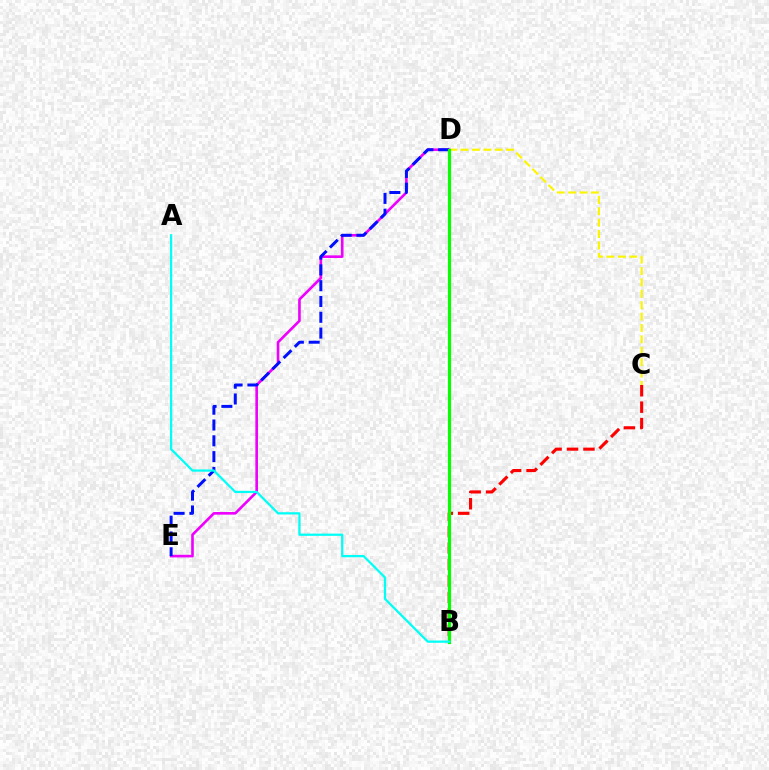{('D', 'E'): [{'color': '#ee00ff', 'line_style': 'solid', 'thickness': 1.89}, {'color': '#0010ff', 'line_style': 'dashed', 'thickness': 2.15}], ('B', 'C'): [{'color': '#ff0000', 'line_style': 'dashed', 'thickness': 2.23}], ('C', 'D'): [{'color': '#fcf500', 'line_style': 'dashed', 'thickness': 1.55}], ('B', 'D'): [{'color': '#08ff00', 'line_style': 'solid', 'thickness': 2.29}], ('A', 'B'): [{'color': '#00fff6', 'line_style': 'solid', 'thickness': 1.62}]}